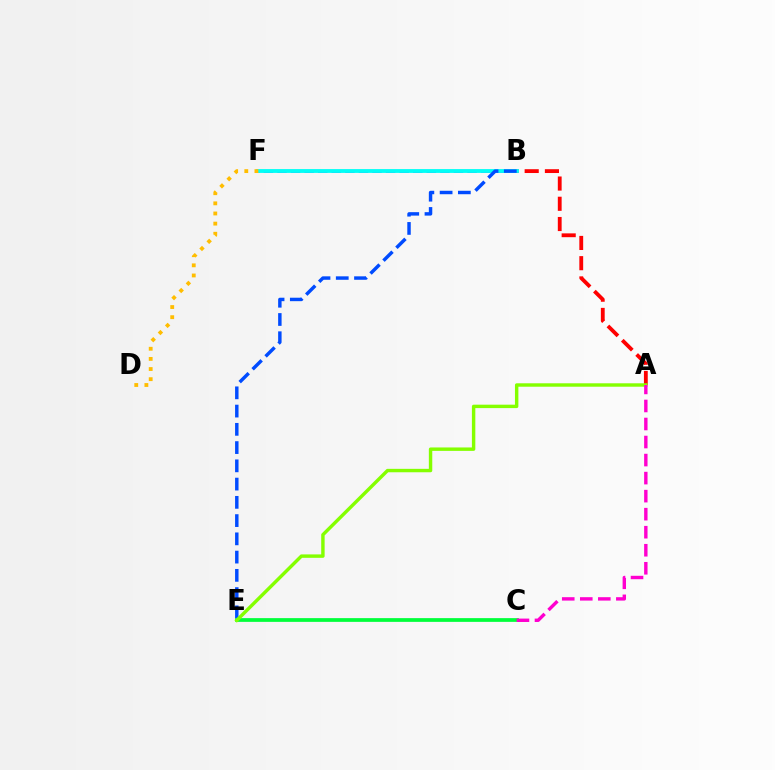{('B', 'F'): [{'color': '#7200ff', 'line_style': 'dashed', 'thickness': 1.84}, {'color': '#00fff6', 'line_style': 'solid', 'thickness': 2.75}], ('A', 'B'): [{'color': '#ff0000', 'line_style': 'dashed', 'thickness': 2.75}], ('C', 'E'): [{'color': '#00ff39', 'line_style': 'solid', 'thickness': 2.69}], ('D', 'F'): [{'color': '#ffbd00', 'line_style': 'dotted', 'thickness': 2.75}], ('B', 'E'): [{'color': '#004bff', 'line_style': 'dashed', 'thickness': 2.48}], ('A', 'E'): [{'color': '#84ff00', 'line_style': 'solid', 'thickness': 2.46}], ('A', 'C'): [{'color': '#ff00cf', 'line_style': 'dashed', 'thickness': 2.45}]}